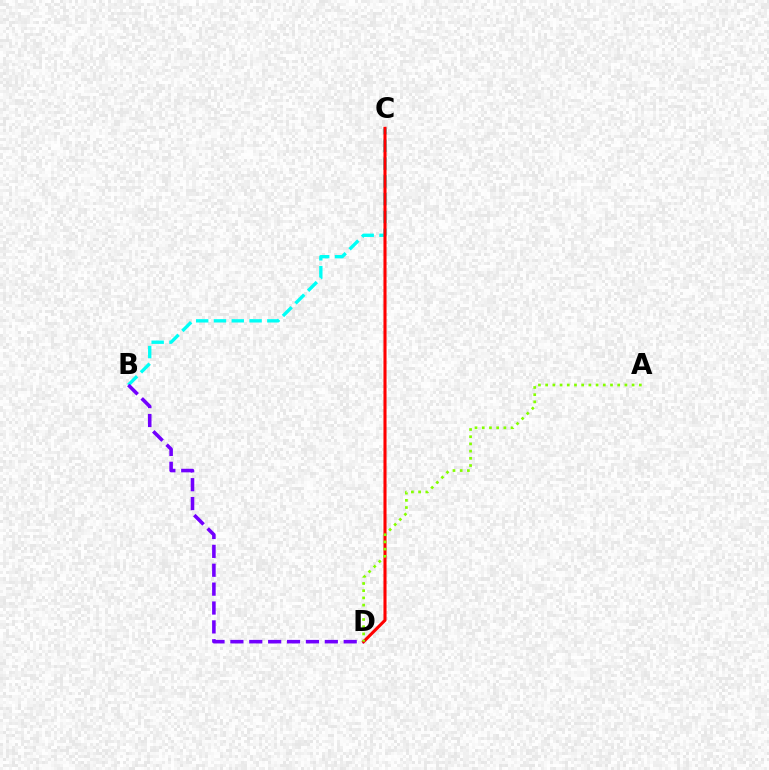{('B', 'C'): [{'color': '#00fff6', 'line_style': 'dashed', 'thickness': 2.42}], ('B', 'D'): [{'color': '#7200ff', 'line_style': 'dashed', 'thickness': 2.57}], ('C', 'D'): [{'color': '#ff0000', 'line_style': 'solid', 'thickness': 2.22}], ('A', 'D'): [{'color': '#84ff00', 'line_style': 'dotted', 'thickness': 1.96}]}